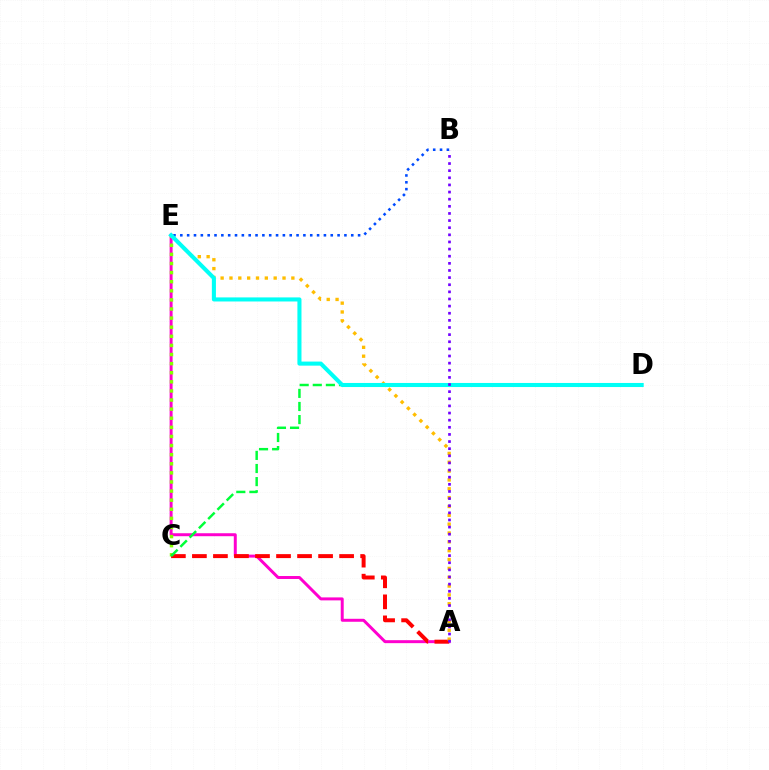{('A', 'E'): [{'color': '#ff00cf', 'line_style': 'solid', 'thickness': 2.14}, {'color': '#ffbd00', 'line_style': 'dotted', 'thickness': 2.4}], ('C', 'E'): [{'color': '#84ff00', 'line_style': 'dotted', 'thickness': 2.47}], ('A', 'C'): [{'color': '#ff0000', 'line_style': 'dashed', 'thickness': 2.86}], ('B', 'E'): [{'color': '#004bff', 'line_style': 'dotted', 'thickness': 1.86}], ('C', 'D'): [{'color': '#00ff39', 'line_style': 'dashed', 'thickness': 1.78}], ('D', 'E'): [{'color': '#00fff6', 'line_style': 'solid', 'thickness': 2.93}], ('A', 'B'): [{'color': '#7200ff', 'line_style': 'dotted', 'thickness': 1.94}]}